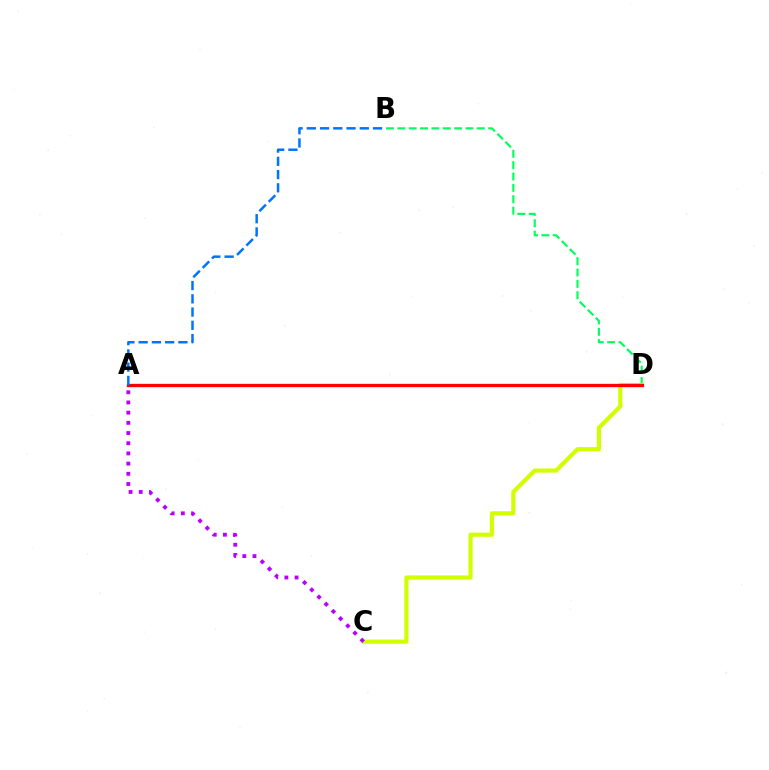{('B', 'D'): [{'color': '#00ff5c', 'line_style': 'dashed', 'thickness': 1.54}], ('C', 'D'): [{'color': '#d1ff00', 'line_style': 'solid', 'thickness': 2.99}], ('A', 'D'): [{'color': '#ff0000', 'line_style': 'solid', 'thickness': 2.39}], ('A', 'C'): [{'color': '#b900ff', 'line_style': 'dotted', 'thickness': 2.77}], ('A', 'B'): [{'color': '#0074ff', 'line_style': 'dashed', 'thickness': 1.8}]}